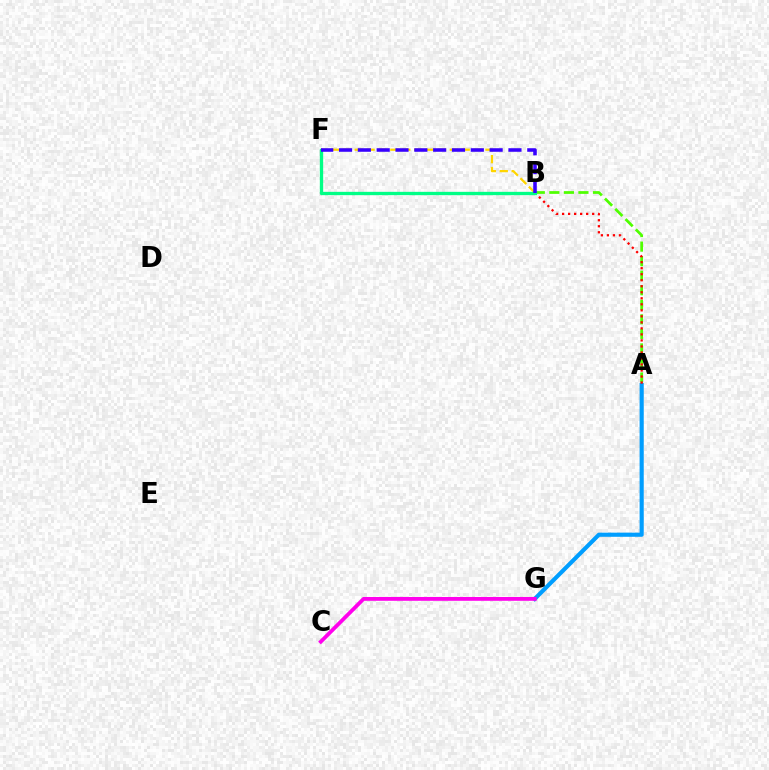{('A', 'G'): [{'color': '#009eff', 'line_style': 'solid', 'thickness': 2.98}], ('B', 'F'): [{'color': '#ffd500', 'line_style': 'dashed', 'thickness': 1.62}, {'color': '#00ff86', 'line_style': 'solid', 'thickness': 2.39}, {'color': '#3700ff', 'line_style': 'dashed', 'thickness': 2.56}], ('A', 'B'): [{'color': '#4fff00', 'line_style': 'dashed', 'thickness': 1.98}, {'color': '#ff0000', 'line_style': 'dotted', 'thickness': 1.63}], ('C', 'G'): [{'color': '#ff00ed', 'line_style': 'solid', 'thickness': 2.74}]}